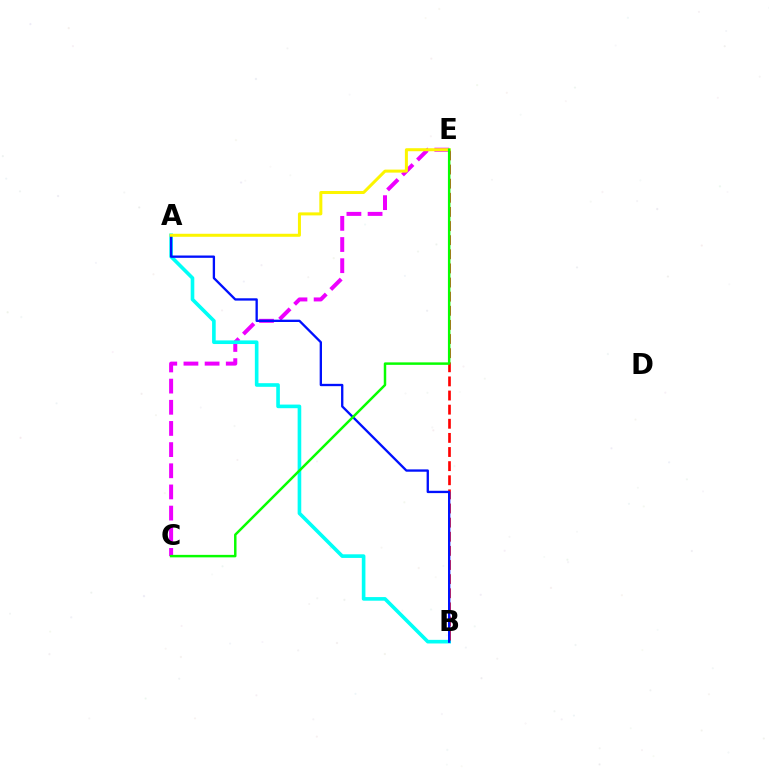{('C', 'E'): [{'color': '#ee00ff', 'line_style': 'dashed', 'thickness': 2.87}, {'color': '#08ff00', 'line_style': 'solid', 'thickness': 1.78}], ('A', 'B'): [{'color': '#00fff6', 'line_style': 'solid', 'thickness': 2.61}, {'color': '#0010ff', 'line_style': 'solid', 'thickness': 1.68}], ('B', 'E'): [{'color': '#ff0000', 'line_style': 'dashed', 'thickness': 1.92}], ('A', 'E'): [{'color': '#fcf500', 'line_style': 'solid', 'thickness': 2.17}]}